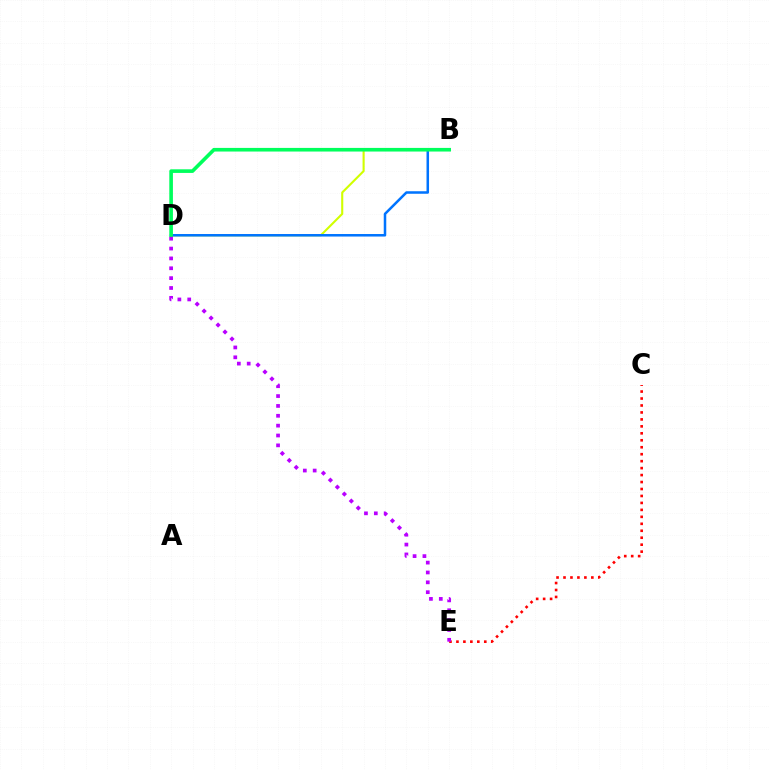{('B', 'D'): [{'color': '#d1ff00', 'line_style': 'solid', 'thickness': 1.52}, {'color': '#0074ff', 'line_style': 'solid', 'thickness': 1.82}, {'color': '#00ff5c', 'line_style': 'solid', 'thickness': 2.61}], ('C', 'E'): [{'color': '#ff0000', 'line_style': 'dotted', 'thickness': 1.89}], ('D', 'E'): [{'color': '#b900ff', 'line_style': 'dotted', 'thickness': 2.68}]}